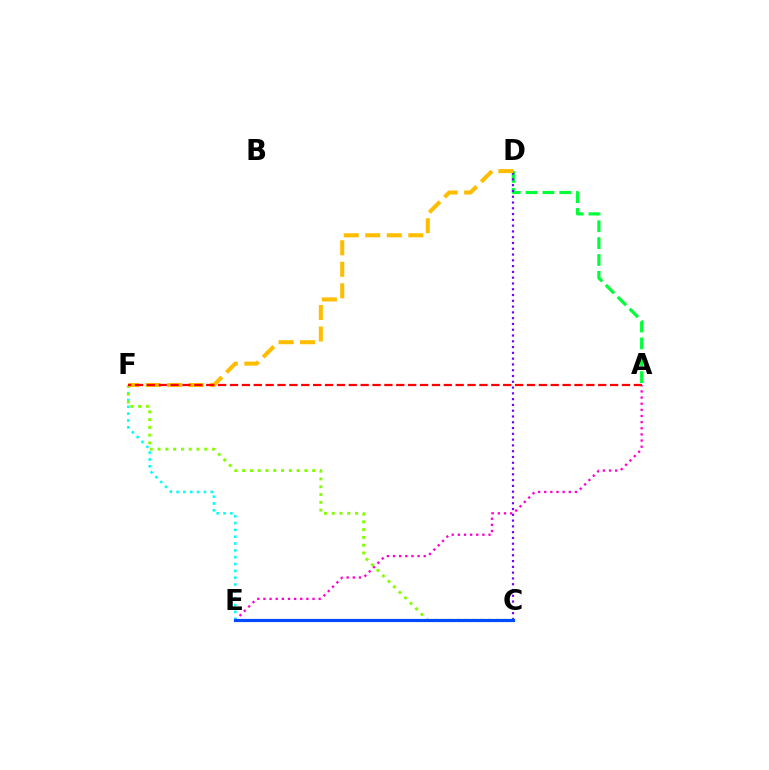{('A', 'D'): [{'color': '#00ff39', 'line_style': 'dashed', 'thickness': 2.29}], ('A', 'E'): [{'color': '#ff00cf', 'line_style': 'dotted', 'thickness': 1.67}], ('C', 'D'): [{'color': '#7200ff', 'line_style': 'dotted', 'thickness': 1.57}], ('E', 'F'): [{'color': '#00fff6', 'line_style': 'dotted', 'thickness': 1.86}], ('C', 'F'): [{'color': '#84ff00', 'line_style': 'dotted', 'thickness': 2.12}], ('D', 'F'): [{'color': '#ffbd00', 'line_style': 'dashed', 'thickness': 2.92}], ('A', 'F'): [{'color': '#ff0000', 'line_style': 'dashed', 'thickness': 1.61}], ('C', 'E'): [{'color': '#004bff', 'line_style': 'solid', 'thickness': 2.28}]}